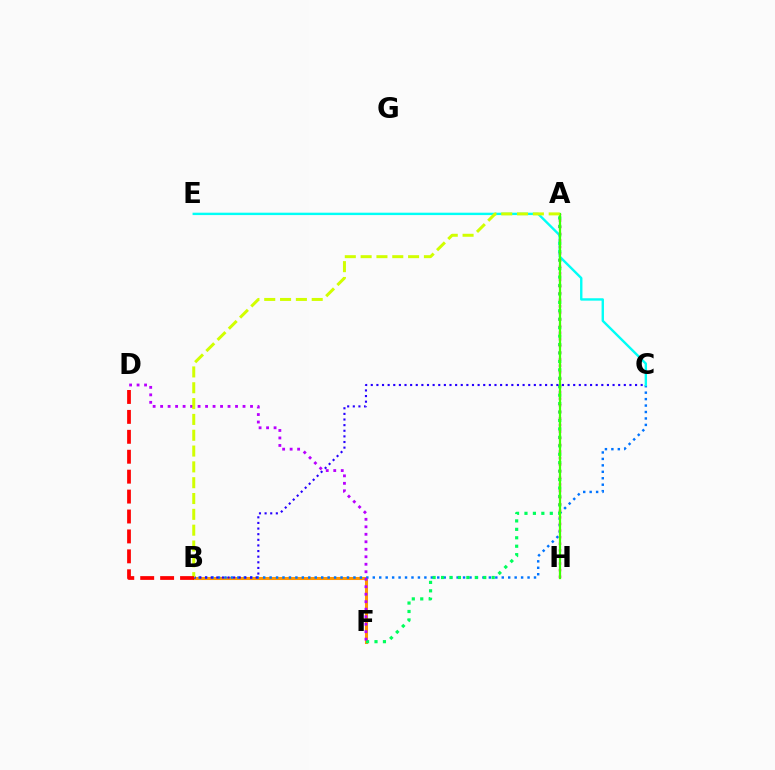{('B', 'F'): [{'color': '#ff9400', 'line_style': 'solid', 'thickness': 2.19}], ('B', 'C'): [{'color': '#0074ff', 'line_style': 'dotted', 'thickness': 1.75}, {'color': '#2500ff', 'line_style': 'dotted', 'thickness': 1.53}], ('A', 'F'): [{'color': '#00ff5c', 'line_style': 'dotted', 'thickness': 2.29}], ('C', 'E'): [{'color': '#00fff6', 'line_style': 'solid', 'thickness': 1.72}], ('D', 'F'): [{'color': '#b900ff', 'line_style': 'dotted', 'thickness': 2.04}], ('A', 'H'): [{'color': '#ff00ac', 'line_style': 'dotted', 'thickness': 1.79}, {'color': '#3dff00', 'line_style': 'solid', 'thickness': 1.62}], ('A', 'B'): [{'color': '#d1ff00', 'line_style': 'dashed', 'thickness': 2.15}], ('B', 'D'): [{'color': '#ff0000', 'line_style': 'dashed', 'thickness': 2.71}]}